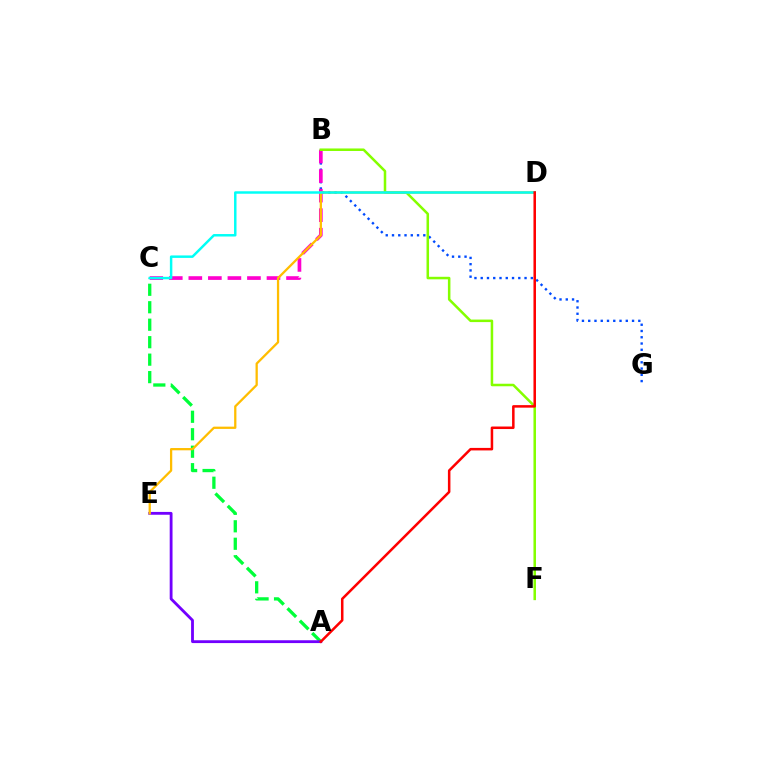{('A', 'C'): [{'color': '#00ff39', 'line_style': 'dashed', 'thickness': 2.37}], ('B', 'G'): [{'color': '#004bff', 'line_style': 'dotted', 'thickness': 1.7}], ('A', 'E'): [{'color': '#7200ff', 'line_style': 'solid', 'thickness': 2.03}], ('B', 'C'): [{'color': '#ff00cf', 'line_style': 'dashed', 'thickness': 2.65}], ('B', 'F'): [{'color': '#84ff00', 'line_style': 'solid', 'thickness': 1.82}], ('D', 'E'): [{'color': '#ffbd00', 'line_style': 'solid', 'thickness': 1.64}], ('C', 'D'): [{'color': '#00fff6', 'line_style': 'solid', 'thickness': 1.78}], ('A', 'D'): [{'color': '#ff0000', 'line_style': 'solid', 'thickness': 1.82}]}